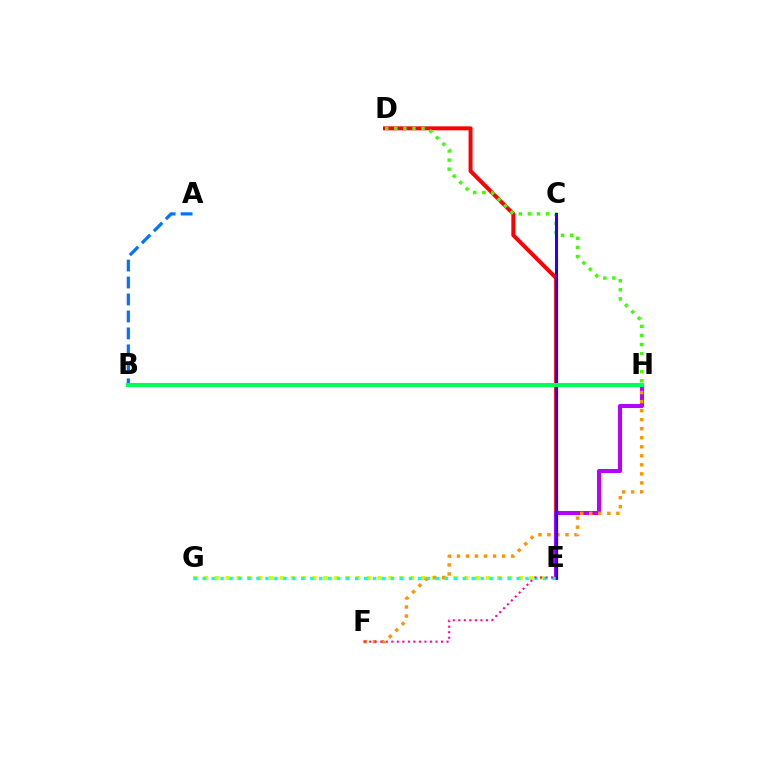{('E', 'G'): [{'color': '#d1ff00', 'line_style': 'dotted', 'thickness': 2.95}, {'color': '#00fff6', 'line_style': 'dotted', 'thickness': 2.44}], ('A', 'B'): [{'color': '#0074ff', 'line_style': 'dashed', 'thickness': 2.3}], ('D', 'E'): [{'color': '#ff0000', 'line_style': 'solid', 'thickness': 2.86}], ('E', 'H'): [{'color': '#b900ff', 'line_style': 'solid', 'thickness': 2.9}], ('D', 'H'): [{'color': '#3dff00', 'line_style': 'dotted', 'thickness': 2.47}], ('F', 'H'): [{'color': '#ff9400', 'line_style': 'dotted', 'thickness': 2.45}], ('C', 'E'): [{'color': '#2500ff', 'line_style': 'solid', 'thickness': 2.2}], ('E', 'F'): [{'color': '#ff00ac', 'line_style': 'dotted', 'thickness': 1.5}], ('B', 'H'): [{'color': '#00ff5c', 'line_style': 'solid', 'thickness': 2.93}]}